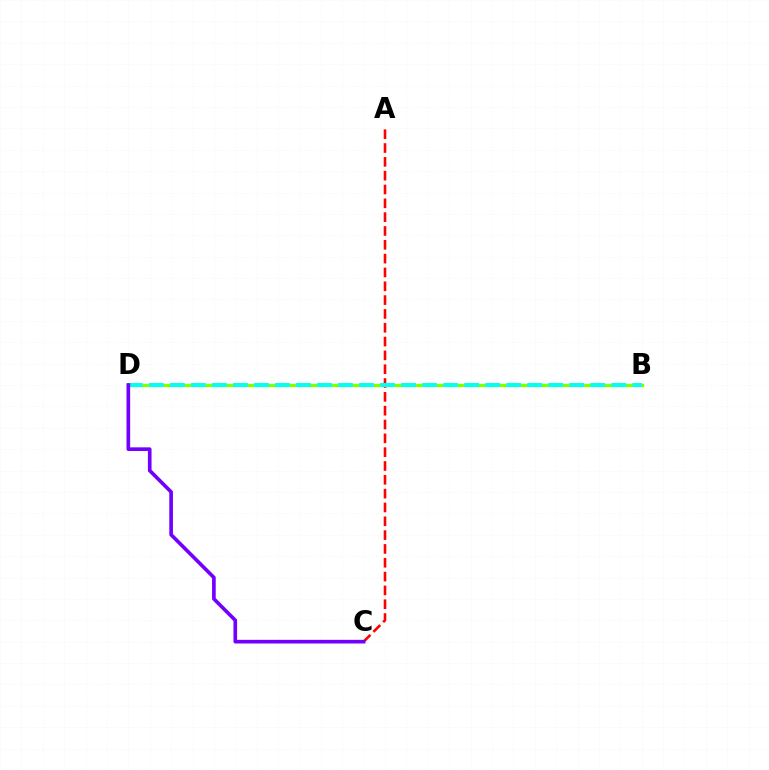{('A', 'C'): [{'color': '#ff0000', 'line_style': 'dashed', 'thickness': 1.88}], ('B', 'D'): [{'color': '#84ff00', 'line_style': 'solid', 'thickness': 2.41}, {'color': '#00fff6', 'line_style': 'dashed', 'thickness': 2.86}], ('C', 'D'): [{'color': '#7200ff', 'line_style': 'solid', 'thickness': 2.63}]}